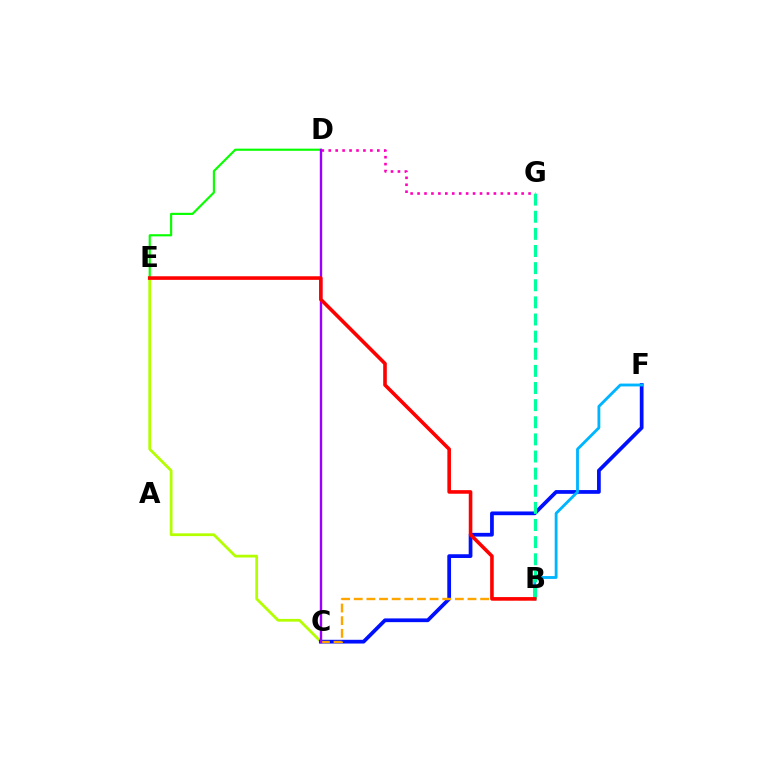{('C', 'E'): [{'color': '#b3ff00', 'line_style': 'solid', 'thickness': 1.99}], ('C', 'F'): [{'color': '#0010ff', 'line_style': 'solid', 'thickness': 2.69}], ('D', 'E'): [{'color': '#08ff00', 'line_style': 'solid', 'thickness': 1.55}], ('B', 'C'): [{'color': '#ffa500', 'line_style': 'dashed', 'thickness': 1.72}], ('D', 'G'): [{'color': '#ff00bd', 'line_style': 'dotted', 'thickness': 1.89}], ('B', 'F'): [{'color': '#00b5ff', 'line_style': 'solid', 'thickness': 2.05}], ('C', 'D'): [{'color': '#9b00ff', 'line_style': 'solid', 'thickness': 1.72}], ('B', 'G'): [{'color': '#00ff9d', 'line_style': 'dashed', 'thickness': 2.33}], ('B', 'E'): [{'color': '#ff0000', 'line_style': 'solid', 'thickness': 2.59}]}